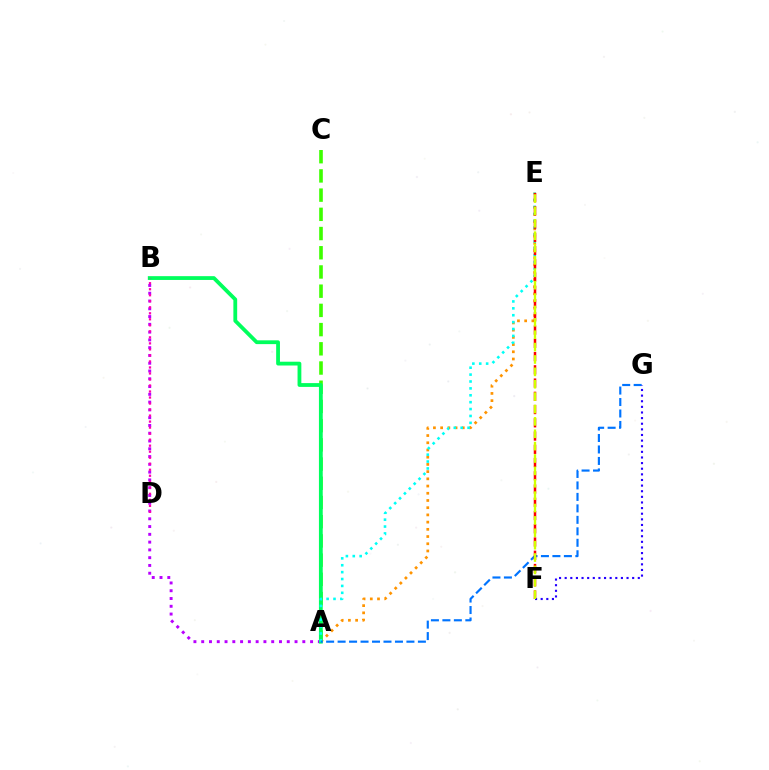{('A', 'C'): [{'color': '#3dff00', 'line_style': 'dashed', 'thickness': 2.61}], ('A', 'E'): [{'color': '#ff9400', 'line_style': 'dotted', 'thickness': 1.96}, {'color': '#00fff6', 'line_style': 'dotted', 'thickness': 1.87}], ('A', 'B'): [{'color': '#b900ff', 'line_style': 'dotted', 'thickness': 2.11}, {'color': '#00ff5c', 'line_style': 'solid', 'thickness': 2.73}], ('A', 'G'): [{'color': '#0074ff', 'line_style': 'dashed', 'thickness': 1.56}], ('E', 'F'): [{'color': '#ff0000', 'line_style': 'dashed', 'thickness': 1.8}, {'color': '#d1ff00', 'line_style': 'dashed', 'thickness': 1.68}], ('F', 'G'): [{'color': '#2500ff', 'line_style': 'dotted', 'thickness': 1.53}], ('B', 'D'): [{'color': '#ff00ac', 'line_style': 'dotted', 'thickness': 1.63}]}